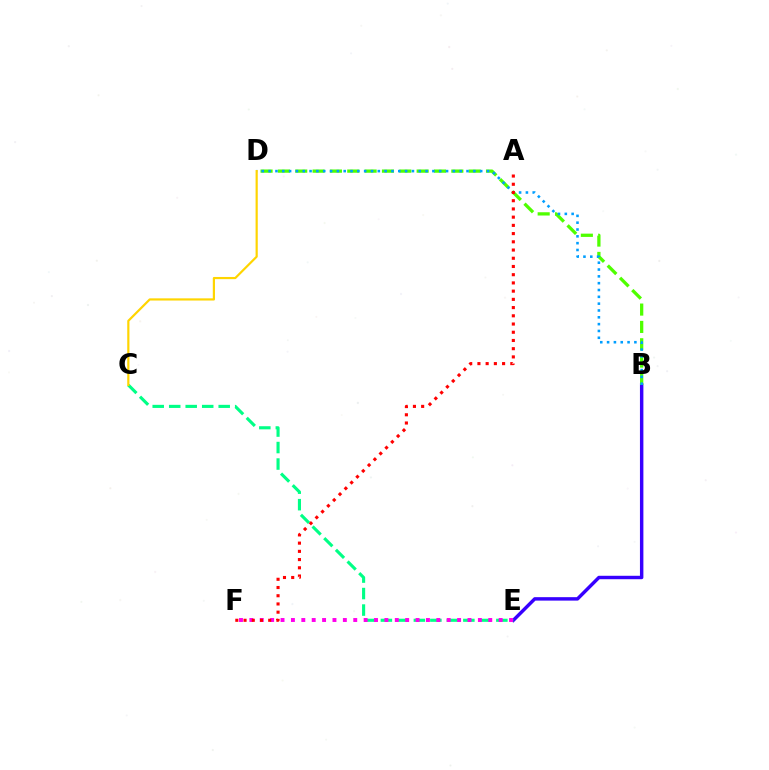{('B', 'E'): [{'color': '#3700ff', 'line_style': 'solid', 'thickness': 2.48}], ('B', 'D'): [{'color': '#4fff00', 'line_style': 'dashed', 'thickness': 2.36}, {'color': '#009eff', 'line_style': 'dotted', 'thickness': 1.85}], ('C', 'E'): [{'color': '#00ff86', 'line_style': 'dashed', 'thickness': 2.24}], ('E', 'F'): [{'color': '#ff00ed', 'line_style': 'dotted', 'thickness': 2.82}], ('A', 'F'): [{'color': '#ff0000', 'line_style': 'dotted', 'thickness': 2.23}], ('C', 'D'): [{'color': '#ffd500', 'line_style': 'solid', 'thickness': 1.58}]}